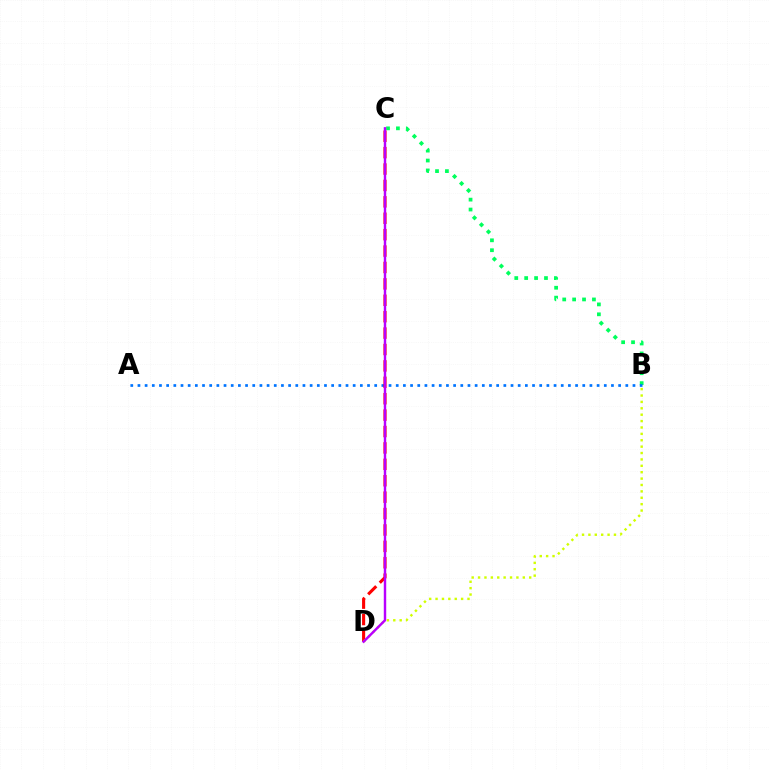{('B', 'C'): [{'color': '#00ff5c', 'line_style': 'dotted', 'thickness': 2.69}], ('A', 'B'): [{'color': '#0074ff', 'line_style': 'dotted', 'thickness': 1.95}], ('C', 'D'): [{'color': '#ff0000', 'line_style': 'dashed', 'thickness': 2.23}, {'color': '#b900ff', 'line_style': 'solid', 'thickness': 1.75}], ('B', 'D'): [{'color': '#d1ff00', 'line_style': 'dotted', 'thickness': 1.74}]}